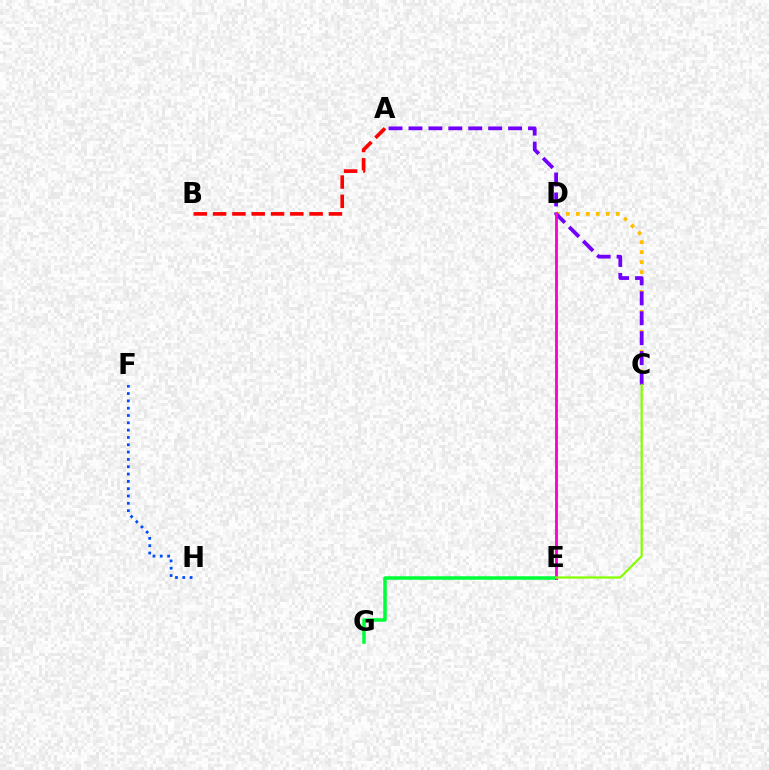{('E', 'G'): [{'color': '#00ff39', 'line_style': 'solid', 'thickness': 2.53}], ('C', 'D'): [{'color': '#ffbd00', 'line_style': 'dotted', 'thickness': 2.7}], ('D', 'E'): [{'color': '#00fff6', 'line_style': 'dotted', 'thickness': 1.5}, {'color': '#ff00cf', 'line_style': 'solid', 'thickness': 2.04}], ('A', 'C'): [{'color': '#7200ff', 'line_style': 'dashed', 'thickness': 2.71}], ('A', 'B'): [{'color': '#ff0000', 'line_style': 'dashed', 'thickness': 2.62}], ('F', 'H'): [{'color': '#004bff', 'line_style': 'dotted', 'thickness': 1.99}], ('C', 'E'): [{'color': '#84ff00', 'line_style': 'solid', 'thickness': 1.61}]}